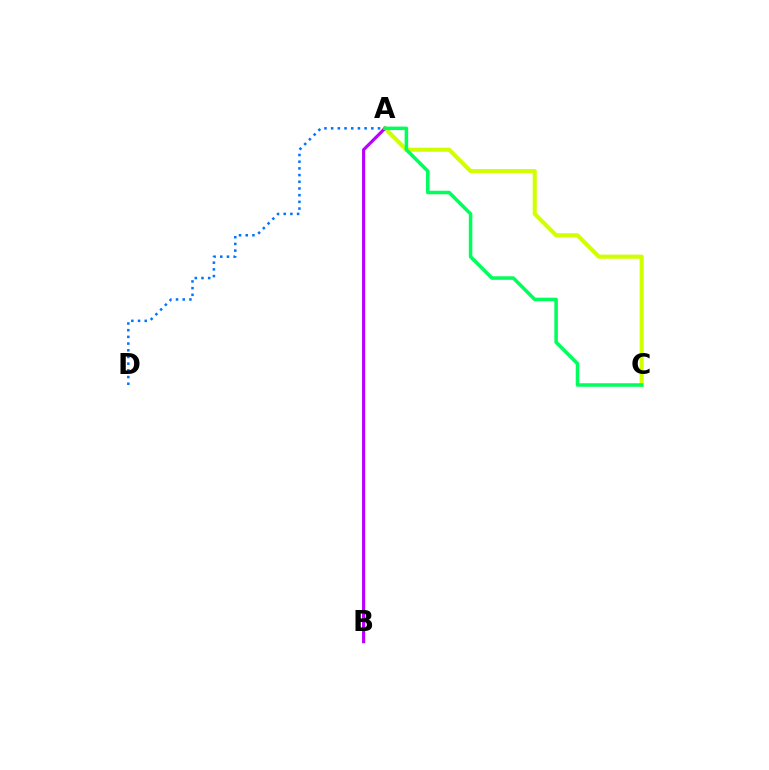{('A', 'C'): [{'color': '#d1ff00', 'line_style': 'solid', 'thickness': 2.96}, {'color': '#00ff5c', 'line_style': 'solid', 'thickness': 2.54}], ('A', 'D'): [{'color': '#0074ff', 'line_style': 'dotted', 'thickness': 1.82}], ('A', 'B'): [{'color': '#ff0000', 'line_style': 'dotted', 'thickness': 1.56}, {'color': '#b900ff', 'line_style': 'solid', 'thickness': 2.24}]}